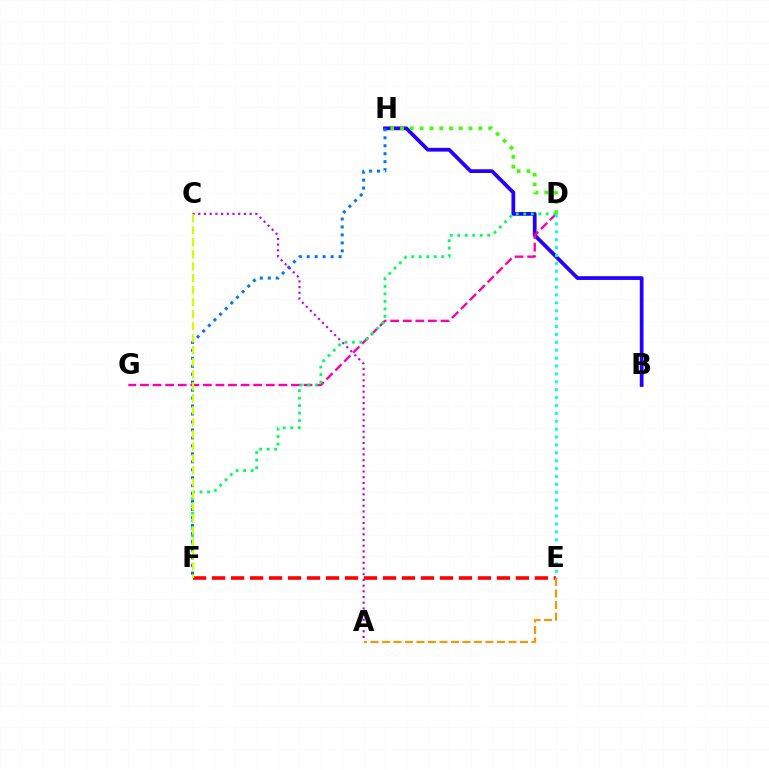{('B', 'H'): [{'color': '#2500ff', 'line_style': 'solid', 'thickness': 2.71}], ('E', 'F'): [{'color': '#ff0000', 'line_style': 'dashed', 'thickness': 2.58}], ('D', 'G'): [{'color': '#ff00ac', 'line_style': 'dashed', 'thickness': 1.71}], ('D', 'F'): [{'color': '#00ff5c', 'line_style': 'dotted', 'thickness': 2.03}], ('D', 'E'): [{'color': '#00fff6', 'line_style': 'dotted', 'thickness': 2.15}], ('D', 'H'): [{'color': '#3dff00', 'line_style': 'dotted', 'thickness': 2.66}], ('F', 'H'): [{'color': '#0074ff', 'line_style': 'dotted', 'thickness': 2.16}], ('A', 'E'): [{'color': '#ff9400', 'line_style': 'dashed', 'thickness': 1.56}], ('A', 'C'): [{'color': '#b900ff', 'line_style': 'dotted', 'thickness': 1.55}], ('C', 'F'): [{'color': '#d1ff00', 'line_style': 'dashed', 'thickness': 1.63}]}